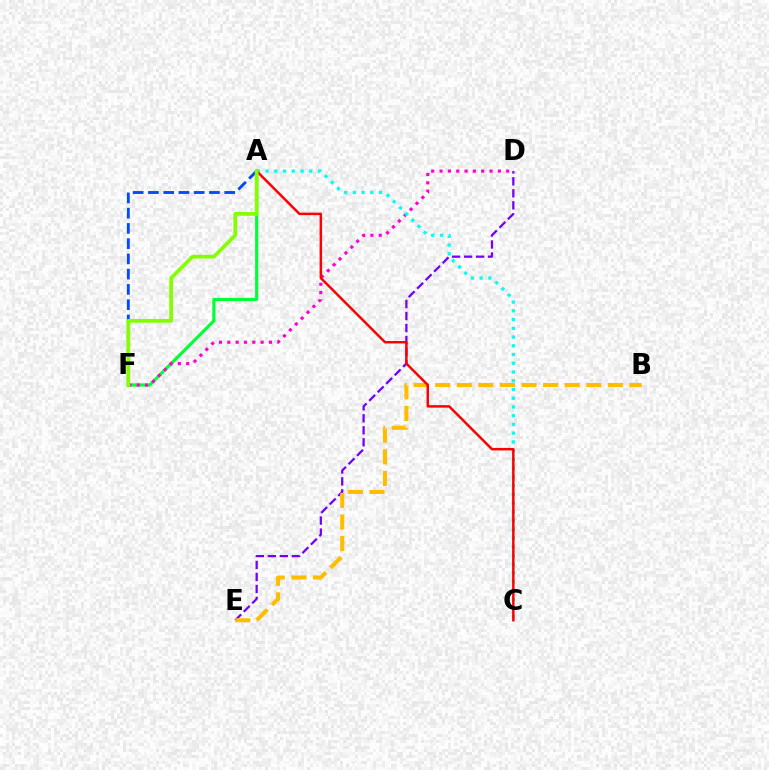{('A', 'F'): [{'color': '#00ff39', 'line_style': 'solid', 'thickness': 2.26}, {'color': '#004bff', 'line_style': 'dashed', 'thickness': 2.07}, {'color': '#84ff00', 'line_style': 'solid', 'thickness': 2.68}], ('D', 'E'): [{'color': '#7200ff', 'line_style': 'dashed', 'thickness': 1.63}], ('B', 'E'): [{'color': '#ffbd00', 'line_style': 'dashed', 'thickness': 2.93}], ('D', 'F'): [{'color': '#ff00cf', 'line_style': 'dotted', 'thickness': 2.26}], ('A', 'C'): [{'color': '#00fff6', 'line_style': 'dotted', 'thickness': 2.37}, {'color': '#ff0000', 'line_style': 'solid', 'thickness': 1.78}]}